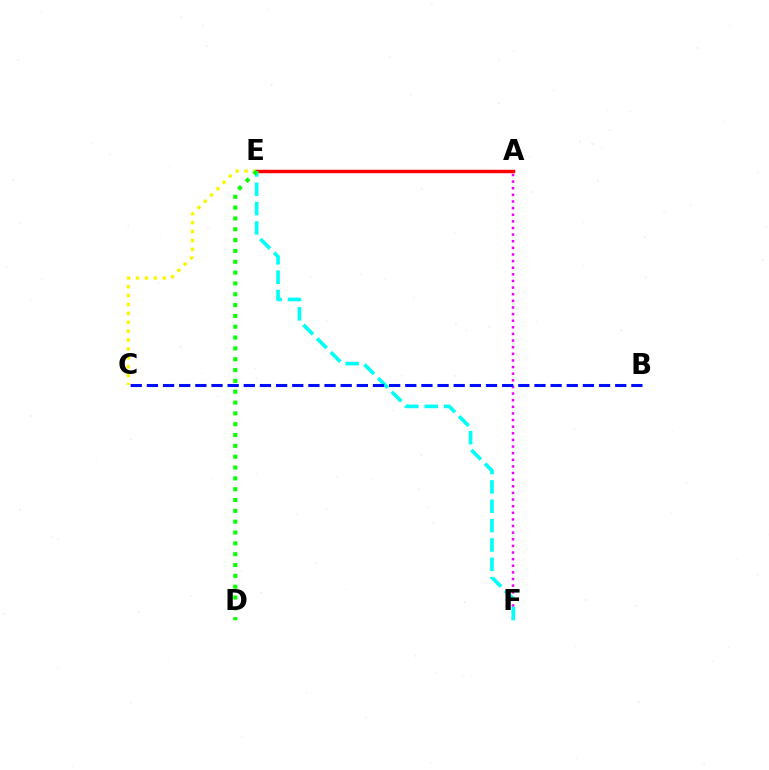{('C', 'E'): [{'color': '#fcf500', 'line_style': 'dotted', 'thickness': 2.42}], ('A', 'E'): [{'color': '#ff0000', 'line_style': 'solid', 'thickness': 2.49}], ('A', 'F'): [{'color': '#ee00ff', 'line_style': 'dotted', 'thickness': 1.8}], ('E', 'F'): [{'color': '#00fff6', 'line_style': 'dashed', 'thickness': 2.63}], ('D', 'E'): [{'color': '#08ff00', 'line_style': 'dotted', 'thickness': 2.94}], ('B', 'C'): [{'color': '#0010ff', 'line_style': 'dashed', 'thickness': 2.19}]}